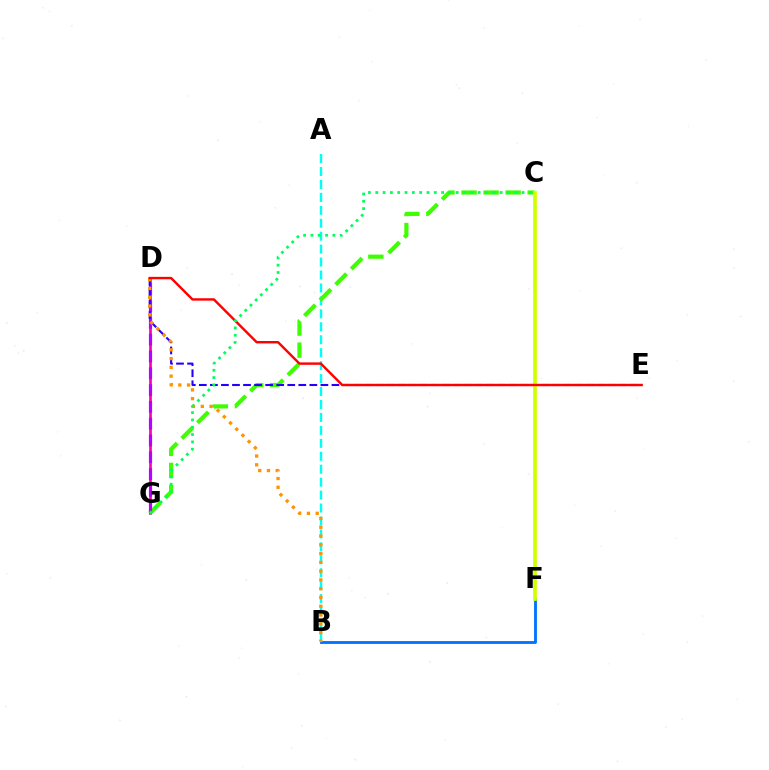{('B', 'F'): [{'color': '#0074ff', 'line_style': 'solid', 'thickness': 2.05}], ('D', 'G'): [{'color': '#ff00ac', 'line_style': 'solid', 'thickness': 1.93}, {'color': '#b900ff', 'line_style': 'dashed', 'thickness': 2.28}], ('A', 'B'): [{'color': '#00fff6', 'line_style': 'dashed', 'thickness': 1.76}], ('C', 'G'): [{'color': '#3dff00', 'line_style': 'dashed', 'thickness': 3.0}, {'color': '#00ff5c', 'line_style': 'dotted', 'thickness': 1.99}], ('D', 'E'): [{'color': '#2500ff', 'line_style': 'dashed', 'thickness': 1.5}, {'color': '#ff0000', 'line_style': 'solid', 'thickness': 1.74}], ('B', 'D'): [{'color': '#ff9400', 'line_style': 'dotted', 'thickness': 2.38}], ('C', 'F'): [{'color': '#d1ff00', 'line_style': 'solid', 'thickness': 2.67}]}